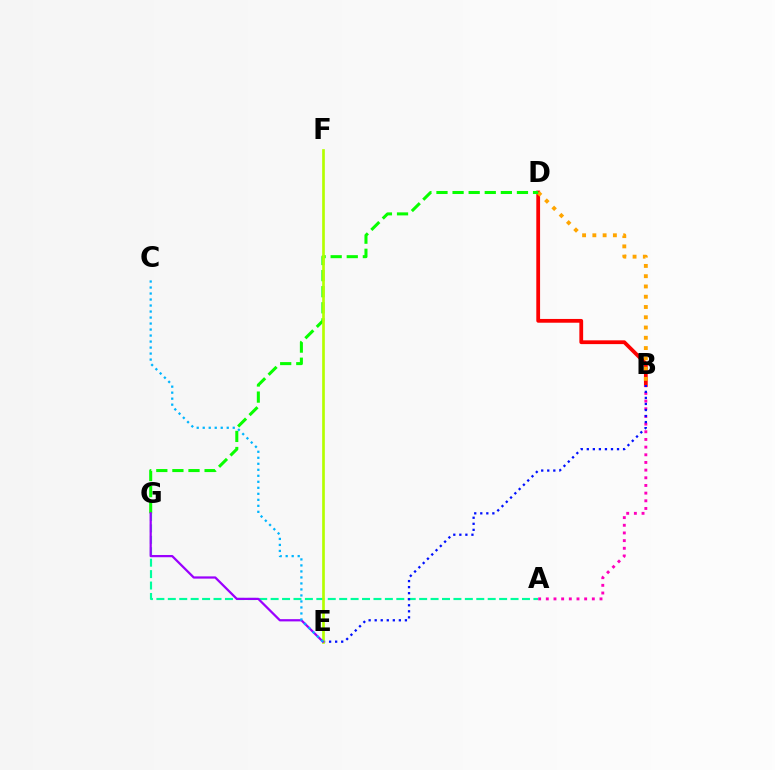{('B', 'D'): [{'color': '#ff0000', 'line_style': 'solid', 'thickness': 2.71}, {'color': '#ffa500', 'line_style': 'dotted', 'thickness': 2.79}], ('A', 'G'): [{'color': '#00ff9d', 'line_style': 'dashed', 'thickness': 1.55}], ('A', 'B'): [{'color': '#ff00bd', 'line_style': 'dotted', 'thickness': 2.08}], ('D', 'G'): [{'color': '#08ff00', 'line_style': 'dashed', 'thickness': 2.19}], ('B', 'E'): [{'color': '#0010ff', 'line_style': 'dotted', 'thickness': 1.64}], ('E', 'F'): [{'color': '#b3ff00', 'line_style': 'solid', 'thickness': 1.93}], ('E', 'G'): [{'color': '#9b00ff', 'line_style': 'solid', 'thickness': 1.61}], ('C', 'E'): [{'color': '#00b5ff', 'line_style': 'dotted', 'thickness': 1.63}]}